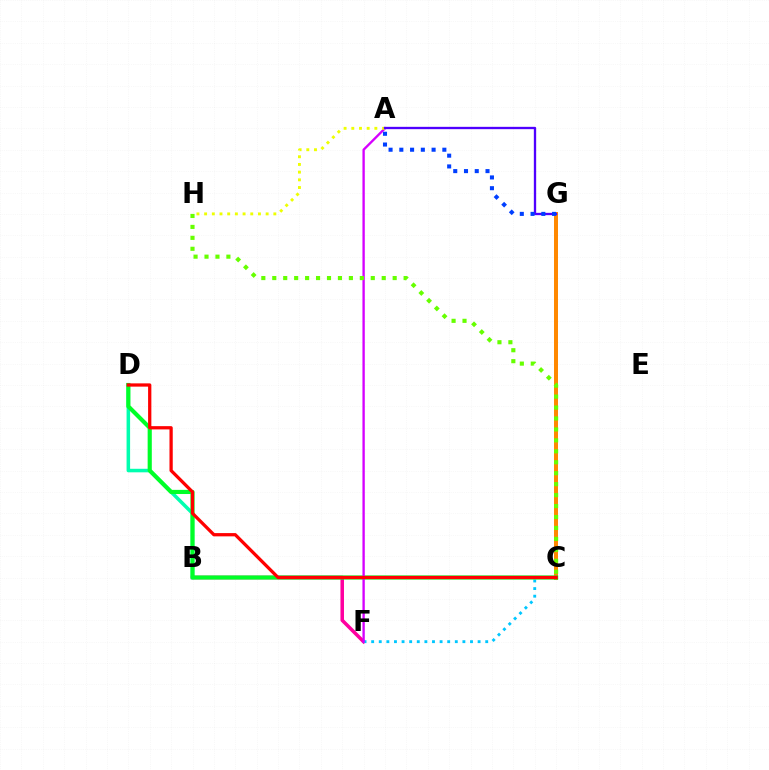{('B', 'F'): [{'color': '#ff00a0', 'line_style': 'solid', 'thickness': 2.54}], ('B', 'D'): [{'color': '#00ffaf', 'line_style': 'solid', 'thickness': 2.54}], ('C', 'G'): [{'color': '#ff8800', 'line_style': 'solid', 'thickness': 2.86}], ('C', 'F'): [{'color': '#00c7ff', 'line_style': 'dotted', 'thickness': 2.07}], ('C', 'D'): [{'color': '#00ff27', 'line_style': 'solid', 'thickness': 2.99}, {'color': '#ff0000', 'line_style': 'solid', 'thickness': 2.35}], ('A', 'F'): [{'color': '#d600ff', 'line_style': 'solid', 'thickness': 1.69}], ('A', 'H'): [{'color': '#eeff00', 'line_style': 'dotted', 'thickness': 2.09}], ('C', 'H'): [{'color': '#66ff00', 'line_style': 'dotted', 'thickness': 2.97}], ('A', 'G'): [{'color': '#4f00ff', 'line_style': 'solid', 'thickness': 1.68}, {'color': '#003fff', 'line_style': 'dotted', 'thickness': 2.92}]}